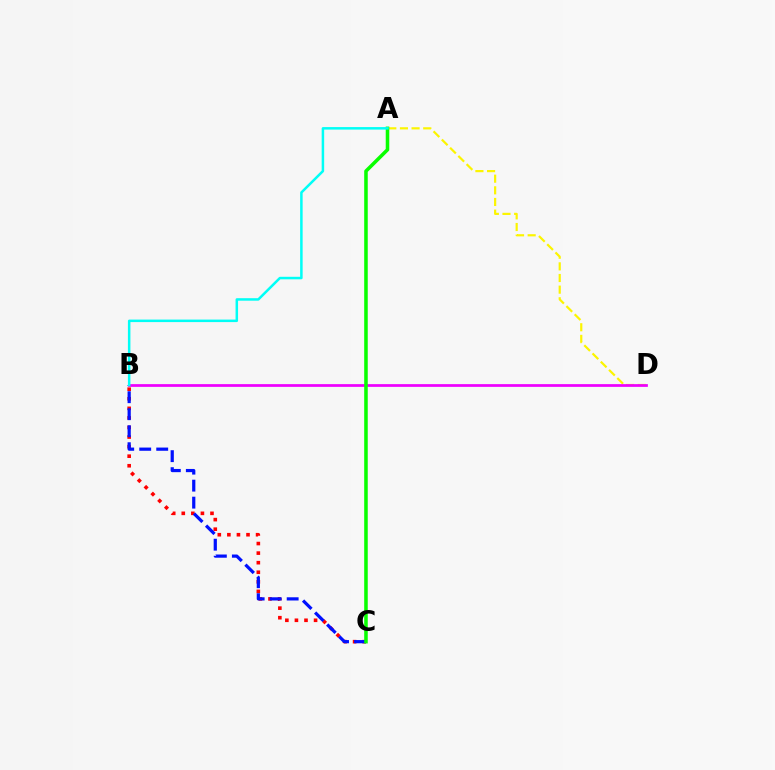{('B', 'C'): [{'color': '#ff0000', 'line_style': 'dotted', 'thickness': 2.6}, {'color': '#0010ff', 'line_style': 'dashed', 'thickness': 2.31}], ('A', 'D'): [{'color': '#fcf500', 'line_style': 'dashed', 'thickness': 1.58}], ('B', 'D'): [{'color': '#ee00ff', 'line_style': 'solid', 'thickness': 1.97}], ('A', 'C'): [{'color': '#08ff00', 'line_style': 'solid', 'thickness': 2.55}], ('A', 'B'): [{'color': '#00fff6', 'line_style': 'solid', 'thickness': 1.8}]}